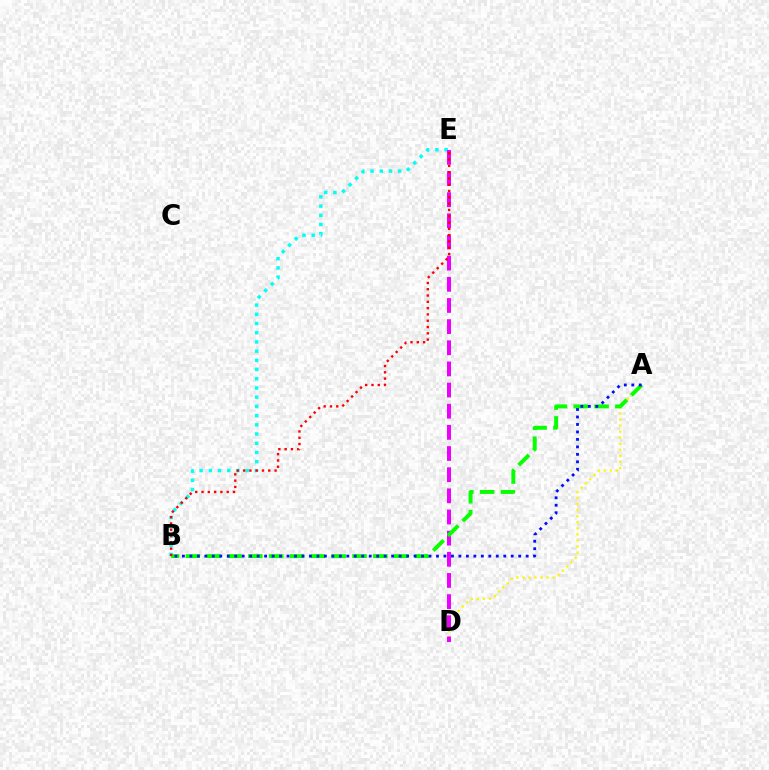{('B', 'E'): [{'color': '#00fff6', 'line_style': 'dotted', 'thickness': 2.5}, {'color': '#ff0000', 'line_style': 'dotted', 'thickness': 1.71}], ('A', 'D'): [{'color': '#fcf500', 'line_style': 'dotted', 'thickness': 1.64}], ('D', 'E'): [{'color': '#ee00ff', 'line_style': 'dashed', 'thickness': 2.87}], ('A', 'B'): [{'color': '#08ff00', 'line_style': 'dashed', 'thickness': 2.83}, {'color': '#0010ff', 'line_style': 'dotted', 'thickness': 2.03}]}